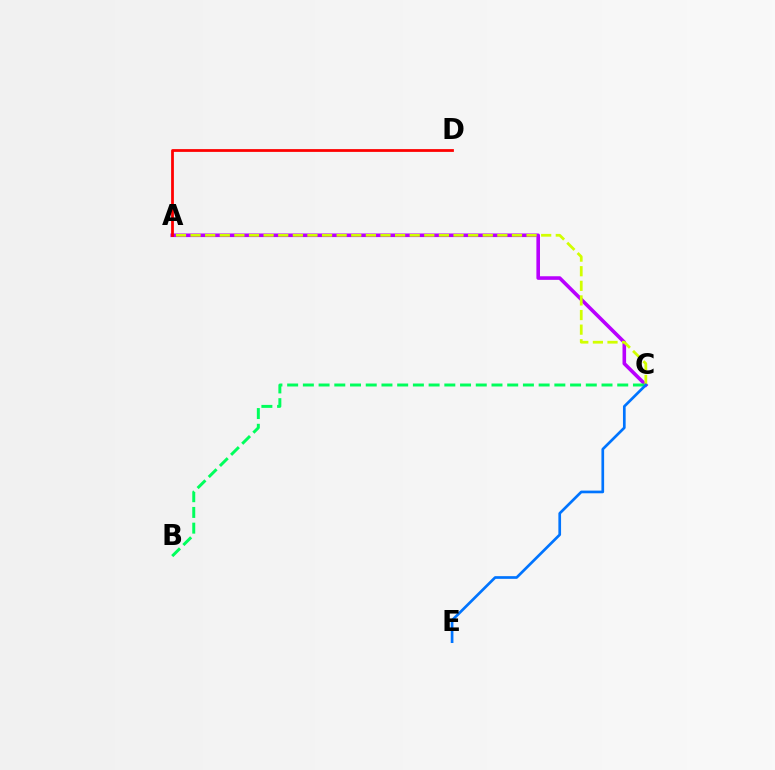{('A', 'C'): [{'color': '#b900ff', 'line_style': 'solid', 'thickness': 2.59}, {'color': '#d1ff00', 'line_style': 'dashed', 'thickness': 1.98}], ('B', 'C'): [{'color': '#00ff5c', 'line_style': 'dashed', 'thickness': 2.14}], ('A', 'D'): [{'color': '#ff0000', 'line_style': 'solid', 'thickness': 2.0}], ('C', 'E'): [{'color': '#0074ff', 'line_style': 'solid', 'thickness': 1.93}]}